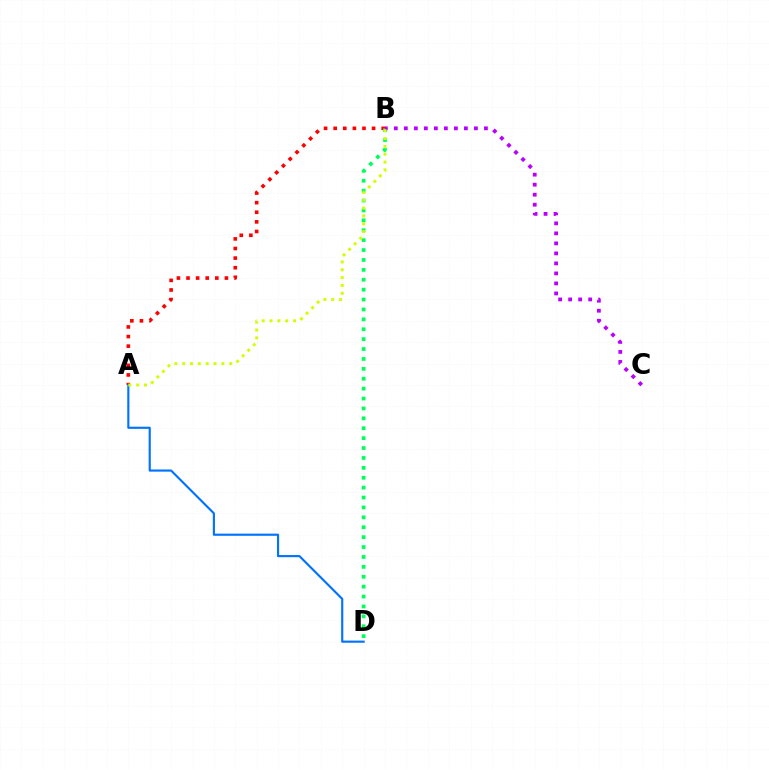{('A', 'B'): [{'color': '#ff0000', 'line_style': 'dotted', 'thickness': 2.61}, {'color': '#d1ff00', 'line_style': 'dotted', 'thickness': 2.13}], ('B', 'D'): [{'color': '#00ff5c', 'line_style': 'dotted', 'thickness': 2.69}], ('B', 'C'): [{'color': '#b900ff', 'line_style': 'dotted', 'thickness': 2.72}], ('A', 'D'): [{'color': '#0074ff', 'line_style': 'solid', 'thickness': 1.55}]}